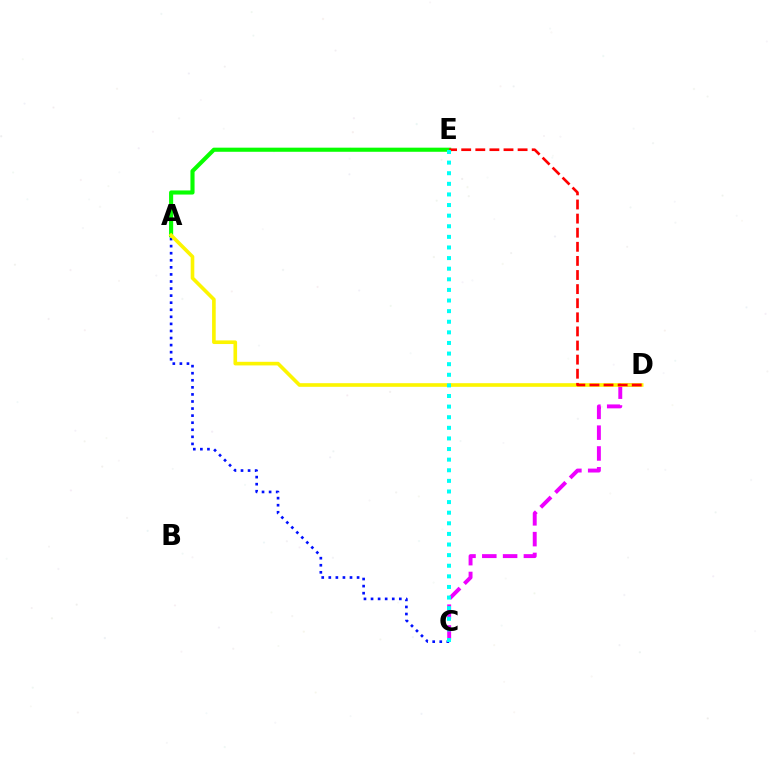{('C', 'D'): [{'color': '#ee00ff', 'line_style': 'dashed', 'thickness': 2.83}], ('A', 'C'): [{'color': '#0010ff', 'line_style': 'dotted', 'thickness': 1.92}], ('A', 'E'): [{'color': '#08ff00', 'line_style': 'solid', 'thickness': 2.96}], ('A', 'D'): [{'color': '#fcf500', 'line_style': 'solid', 'thickness': 2.61}], ('D', 'E'): [{'color': '#ff0000', 'line_style': 'dashed', 'thickness': 1.92}], ('C', 'E'): [{'color': '#00fff6', 'line_style': 'dotted', 'thickness': 2.88}]}